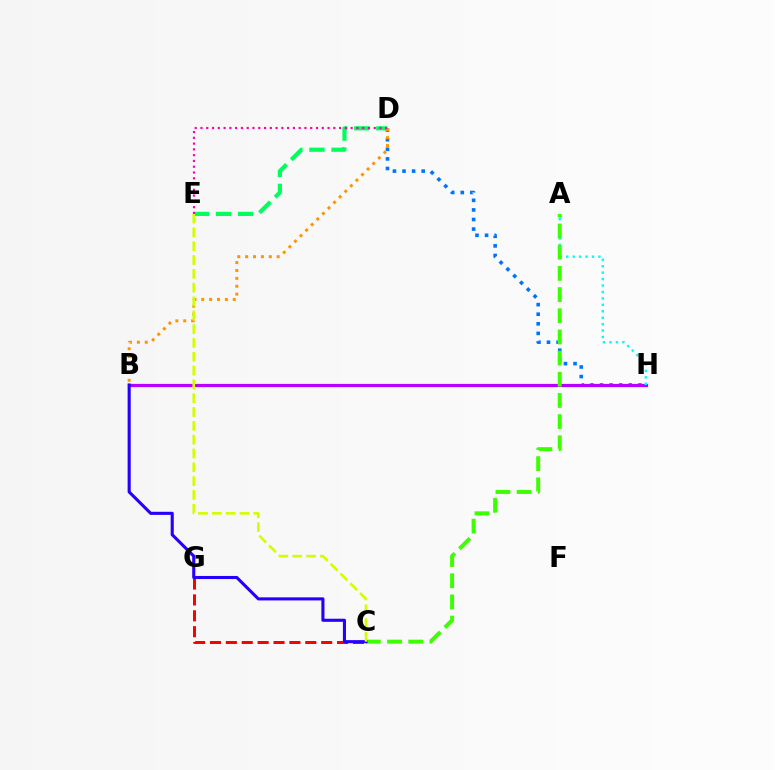{('C', 'G'): [{'color': '#ff0000', 'line_style': 'dashed', 'thickness': 2.16}], ('D', 'E'): [{'color': '#00ff5c', 'line_style': 'dashed', 'thickness': 3.0}, {'color': '#ff00ac', 'line_style': 'dotted', 'thickness': 1.57}], ('D', 'H'): [{'color': '#0074ff', 'line_style': 'dotted', 'thickness': 2.6}], ('B', 'H'): [{'color': '#b900ff', 'line_style': 'solid', 'thickness': 2.31}], ('B', 'D'): [{'color': '#ff9400', 'line_style': 'dotted', 'thickness': 2.14}], ('A', 'H'): [{'color': '#00fff6', 'line_style': 'dotted', 'thickness': 1.75}], ('A', 'C'): [{'color': '#3dff00', 'line_style': 'dashed', 'thickness': 2.88}], ('B', 'C'): [{'color': '#2500ff', 'line_style': 'solid', 'thickness': 2.23}], ('C', 'E'): [{'color': '#d1ff00', 'line_style': 'dashed', 'thickness': 1.88}]}